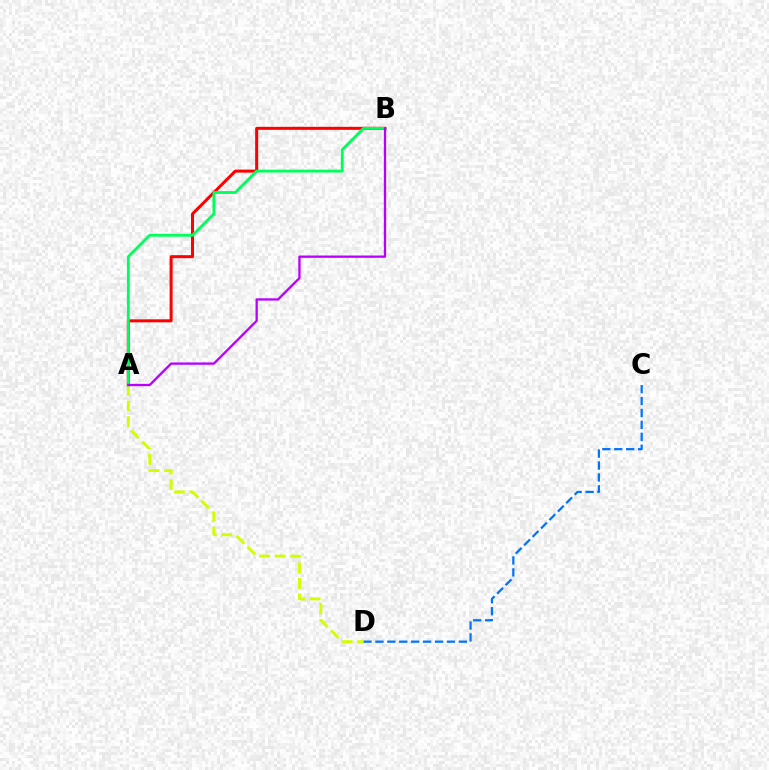{('A', 'B'): [{'color': '#ff0000', 'line_style': 'solid', 'thickness': 2.17}, {'color': '#00ff5c', 'line_style': 'solid', 'thickness': 2.05}, {'color': '#b900ff', 'line_style': 'solid', 'thickness': 1.67}], ('A', 'D'): [{'color': '#d1ff00', 'line_style': 'dashed', 'thickness': 2.11}], ('C', 'D'): [{'color': '#0074ff', 'line_style': 'dashed', 'thickness': 1.62}]}